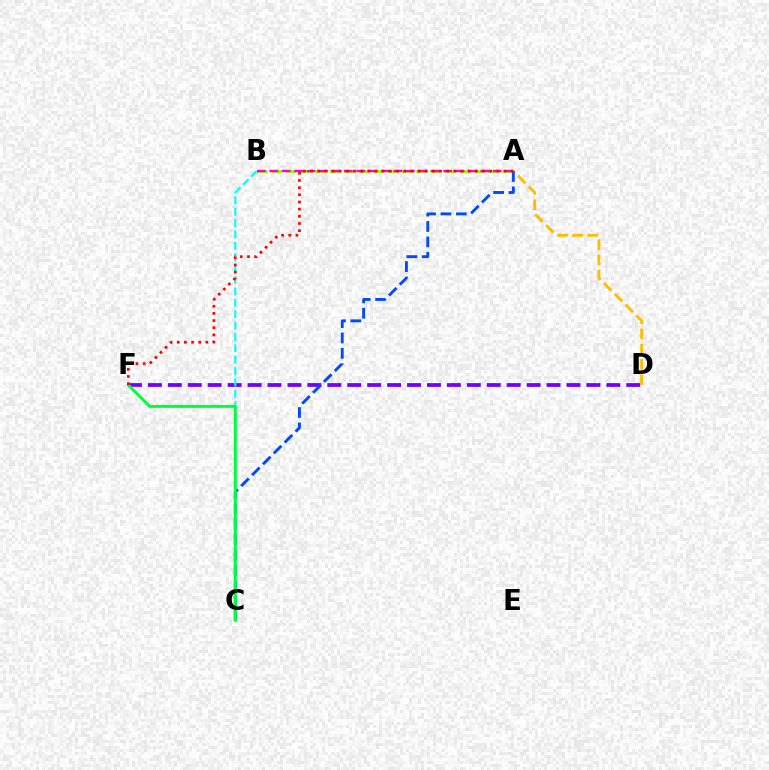{('D', 'F'): [{'color': '#7200ff', 'line_style': 'dashed', 'thickness': 2.71}], ('A', 'B'): [{'color': '#84ff00', 'line_style': 'dashed', 'thickness': 1.96}, {'color': '#ff00cf', 'line_style': 'dashed', 'thickness': 1.69}], ('B', 'C'): [{'color': '#00fff6', 'line_style': 'dashed', 'thickness': 1.55}], ('A', 'D'): [{'color': '#ffbd00', 'line_style': 'dashed', 'thickness': 2.07}], ('A', 'C'): [{'color': '#004bff', 'line_style': 'dashed', 'thickness': 2.09}], ('C', 'F'): [{'color': '#00ff39', 'line_style': 'solid', 'thickness': 2.11}], ('A', 'F'): [{'color': '#ff0000', 'line_style': 'dotted', 'thickness': 1.95}]}